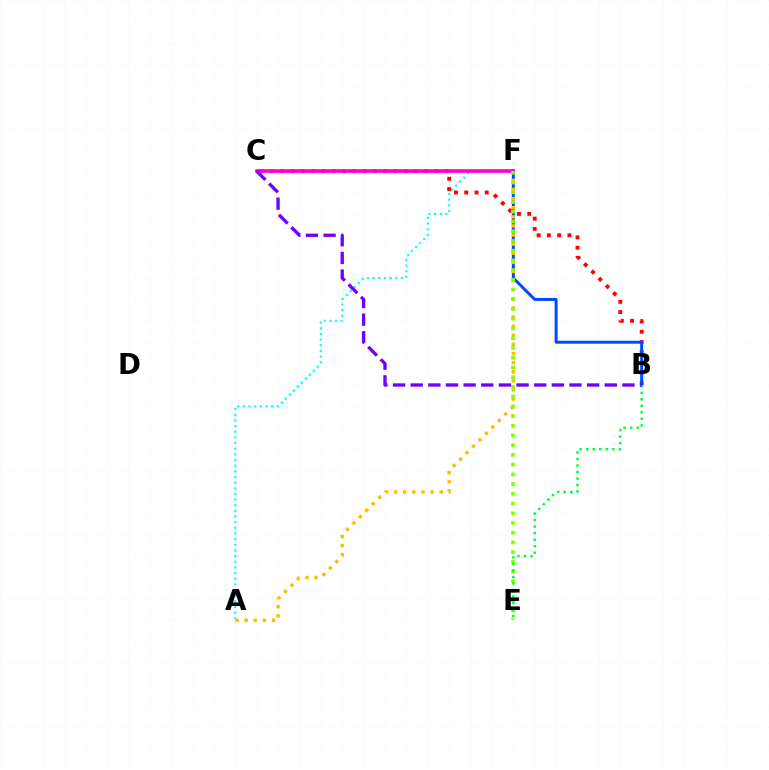{('A', 'F'): [{'color': '#00fff6', 'line_style': 'dotted', 'thickness': 1.54}, {'color': '#ffbd00', 'line_style': 'dotted', 'thickness': 2.47}], ('B', 'C'): [{'color': '#ff0000', 'line_style': 'dotted', 'thickness': 2.79}, {'color': '#7200ff', 'line_style': 'dashed', 'thickness': 2.4}], ('B', 'F'): [{'color': '#004bff', 'line_style': 'solid', 'thickness': 2.14}], ('C', 'F'): [{'color': '#ff00cf', 'line_style': 'solid', 'thickness': 2.62}], ('E', 'F'): [{'color': '#84ff00', 'line_style': 'dotted', 'thickness': 2.64}], ('B', 'E'): [{'color': '#00ff39', 'line_style': 'dotted', 'thickness': 1.77}]}